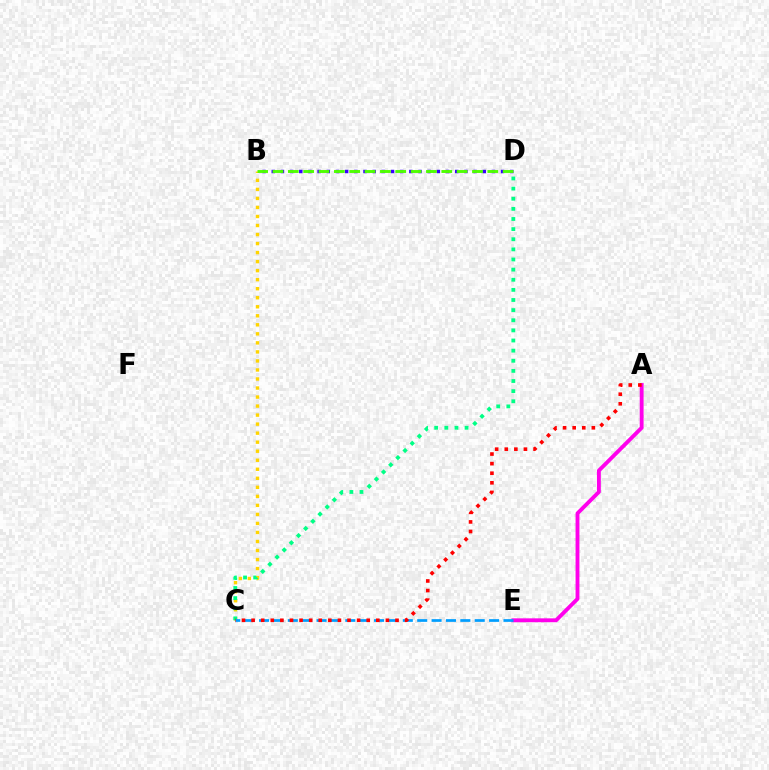{('B', 'D'): [{'color': '#3700ff', 'line_style': 'dotted', 'thickness': 2.49}, {'color': '#4fff00', 'line_style': 'dashed', 'thickness': 2.08}], ('A', 'E'): [{'color': '#ff00ed', 'line_style': 'solid', 'thickness': 2.79}], ('B', 'C'): [{'color': '#ffd500', 'line_style': 'dotted', 'thickness': 2.45}], ('C', 'D'): [{'color': '#00ff86', 'line_style': 'dotted', 'thickness': 2.75}], ('C', 'E'): [{'color': '#009eff', 'line_style': 'dashed', 'thickness': 1.95}], ('A', 'C'): [{'color': '#ff0000', 'line_style': 'dotted', 'thickness': 2.61}]}